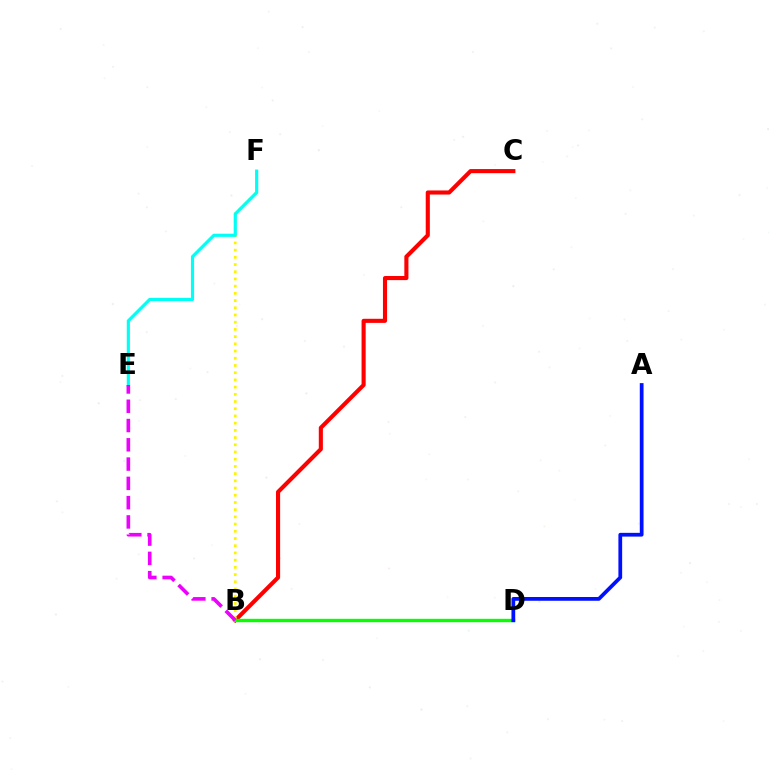{('B', 'C'): [{'color': '#ff0000', 'line_style': 'solid', 'thickness': 2.96}], ('B', 'F'): [{'color': '#fcf500', 'line_style': 'dotted', 'thickness': 1.96}], ('E', 'F'): [{'color': '#00fff6', 'line_style': 'solid', 'thickness': 2.27}], ('B', 'D'): [{'color': '#08ff00', 'line_style': 'solid', 'thickness': 2.43}], ('B', 'E'): [{'color': '#ee00ff', 'line_style': 'dashed', 'thickness': 2.62}], ('A', 'D'): [{'color': '#0010ff', 'line_style': 'solid', 'thickness': 2.7}]}